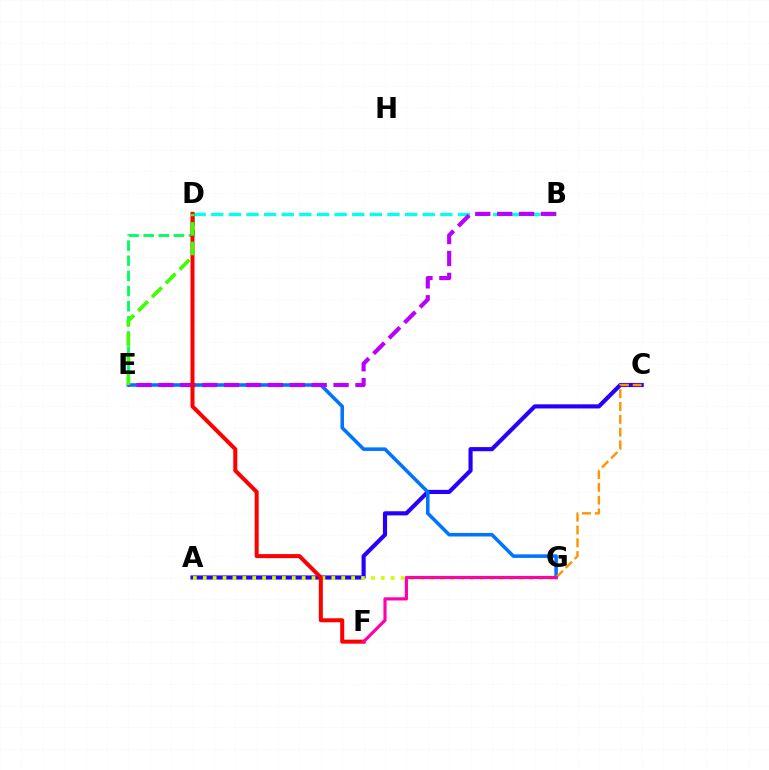{('A', 'C'): [{'color': '#2500ff', 'line_style': 'solid', 'thickness': 2.98}], ('A', 'G'): [{'color': '#d1ff00', 'line_style': 'dotted', 'thickness': 2.69}], ('E', 'G'): [{'color': '#0074ff', 'line_style': 'solid', 'thickness': 2.56}], ('B', 'D'): [{'color': '#00fff6', 'line_style': 'dashed', 'thickness': 2.39}], ('D', 'E'): [{'color': '#00ff5c', 'line_style': 'dashed', 'thickness': 2.06}, {'color': '#3dff00', 'line_style': 'dashed', 'thickness': 2.65}], ('B', 'E'): [{'color': '#b900ff', 'line_style': 'dashed', 'thickness': 2.97}], ('C', 'G'): [{'color': '#ff9400', 'line_style': 'dashed', 'thickness': 1.74}], ('D', 'F'): [{'color': '#ff0000', 'line_style': 'solid', 'thickness': 2.89}], ('F', 'G'): [{'color': '#ff00ac', 'line_style': 'solid', 'thickness': 2.27}]}